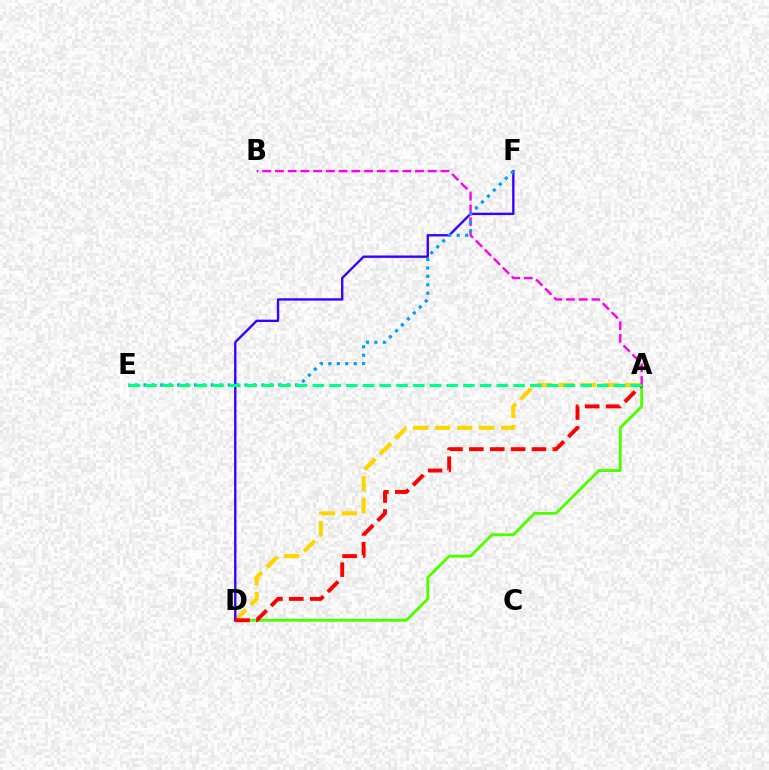{('A', 'D'): [{'color': '#ffd500', 'line_style': 'dashed', 'thickness': 2.99}, {'color': '#4fff00', 'line_style': 'solid', 'thickness': 2.08}, {'color': '#ff0000', 'line_style': 'dashed', 'thickness': 2.84}], ('A', 'B'): [{'color': '#ff00ed', 'line_style': 'dashed', 'thickness': 1.73}], ('D', 'F'): [{'color': '#3700ff', 'line_style': 'solid', 'thickness': 1.7}], ('E', 'F'): [{'color': '#009eff', 'line_style': 'dotted', 'thickness': 2.29}], ('A', 'E'): [{'color': '#00ff86', 'line_style': 'dashed', 'thickness': 2.27}]}